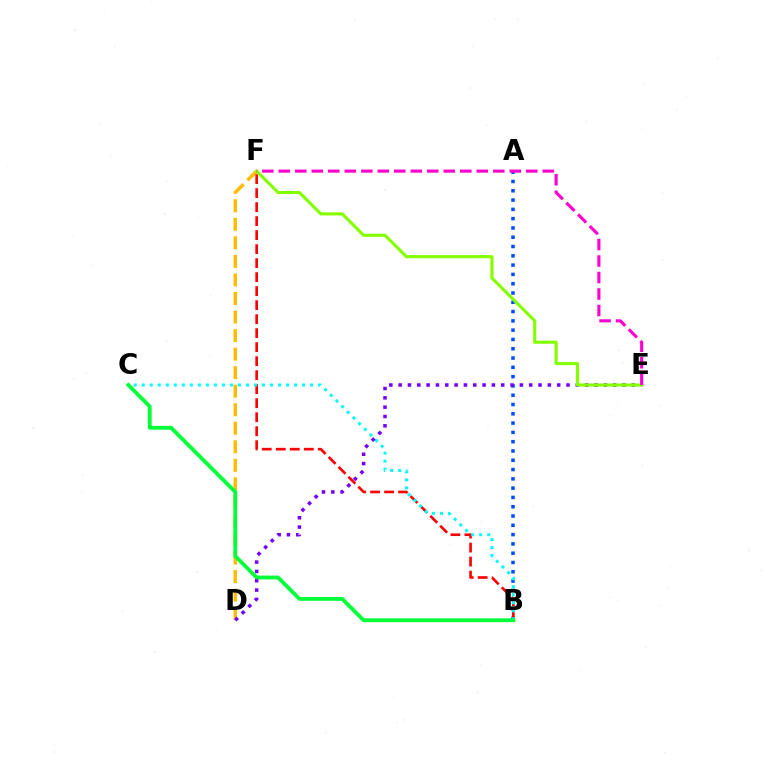{('D', 'F'): [{'color': '#ffbd00', 'line_style': 'dashed', 'thickness': 2.52}], ('A', 'B'): [{'color': '#004bff', 'line_style': 'dotted', 'thickness': 2.52}], ('B', 'F'): [{'color': '#ff0000', 'line_style': 'dashed', 'thickness': 1.9}], ('B', 'C'): [{'color': '#00fff6', 'line_style': 'dotted', 'thickness': 2.18}, {'color': '#00ff39', 'line_style': 'solid', 'thickness': 2.74}], ('D', 'E'): [{'color': '#7200ff', 'line_style': 'dotted', 'thickness': 2.53}], ('E', 'F'): [{'color': '#84ff00', 'line_style': 'solid', 'thickness': 2.25}, {'color': '#ff00cf', 'line_style': 'dashed', 'thickness': 2.24}]}